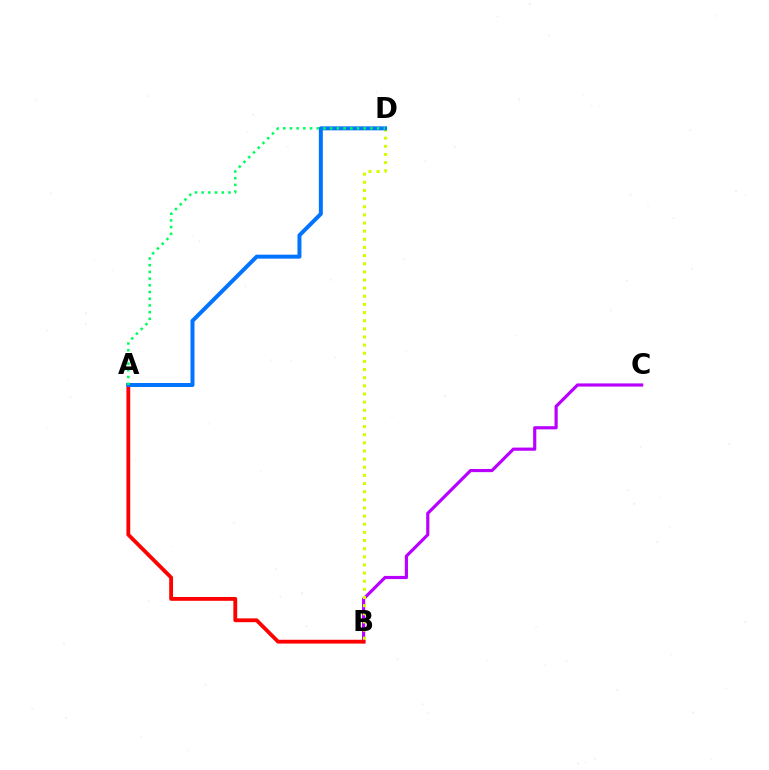{('B', 'C'): [{'color': '#b900ff', 'line_style': 'solid', 'thickness': 2.28}], ('A', 'B'): [{'color': '#ff0000', 'line_style': 'solid', 'thickness': 2.75}], ('B', 'D'): [{'color': '#d1ff00', 'line_style': 'dotted', 'thickness': 2.21}], ('A', 'D'): [{'color': '#0074ff', 'line_style': 'solid', 'thickness': 2.87}, {'color': '#00ff5c', 'line_style': 'dotted', 'thickness': 1.82}]}